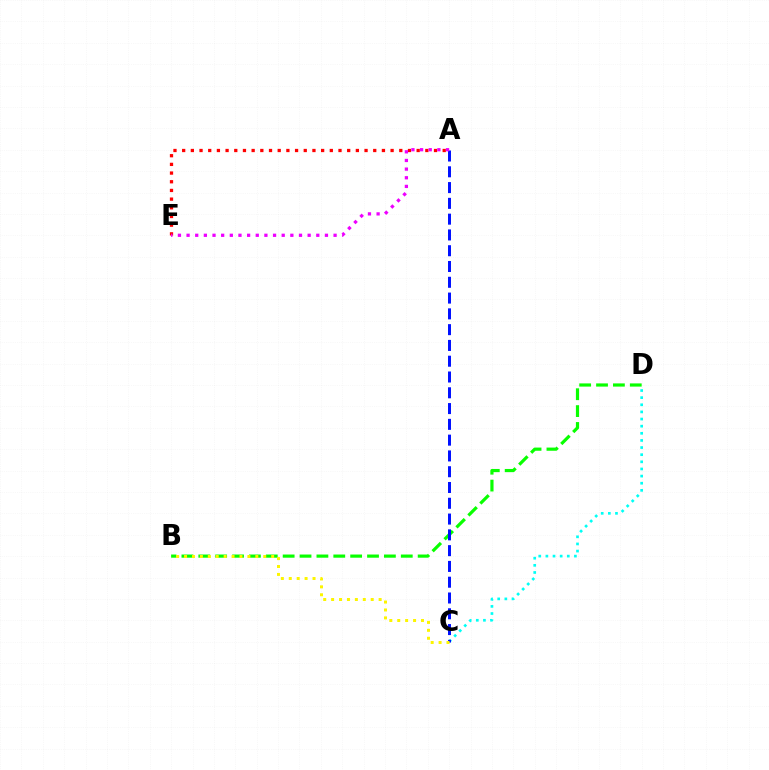{('B', 'D'): [{'color': '#08ff00', 'line_style': 'dashed', 'thickness': 2.29}], ('C', 'D'): [{'color': '#00fff6', 'line_style': 'dotted', 'thickness': 1.94}], ('A', 'C'): [{'color': '#0010ff', 'line_style': 'dashed', 'thickness': 2.14}], ('A', 'E'): [{'color': '#ff0000', 'line_style': 'dotted', 'thickness': 2.36}, {'color': '#ee00ff', 'line_style': 'dotted', 'thickness': 2.35}], ('B', 'C'): [{'color': '#fcf500', 'line_style': 'dotted', 'thickness': 2.15}]}